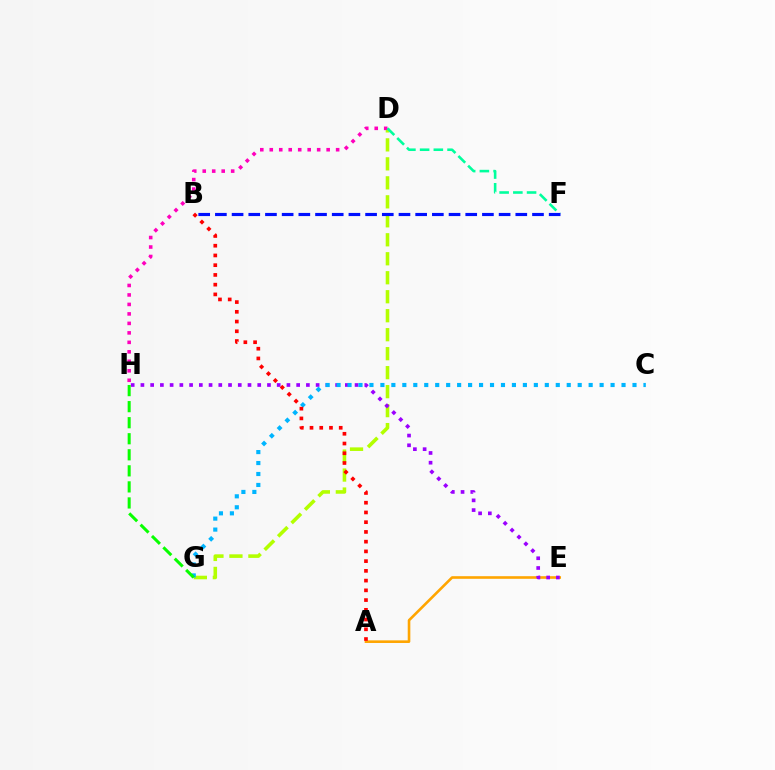{('A', 'E'): [{'color': '#ffa500', 'line_style': 'solid', 'thickness': 1.88}], ('D', 'G'): [{'color': '#b3ff00', 'line_style': 'dashed', 'thickness': 2.58}], ('E', 'H'): [{'color': '#9b00ff', 'line_style': 'dotted', 'thickness': 2.64}], ('C', 'G'): [{'color': '#00b5ff', 'line_style': 'dotted', 'thickness': 2.98}], ('A', 'B'): [{'color': '#ff0000', 'line_style': 'dotted', 'thickness': 2.65}], ('D', 'H'): [{'color': '#ff00bd', 'line_style': 'dotted', 'thickness': 2.58}], ('G', 'H'): [{'color': '#08ff00', 'line_style': 'dashed', 'thickness': 2.18}], ('D', 'F'): [{'color': '#00ff9d', 'line_style': 'dashed', 'thickness': 1.86}], ('B', 'F'): [{'color': '#0010ff', 'line_style': 'dashed', 'thickness': 2.27}]}